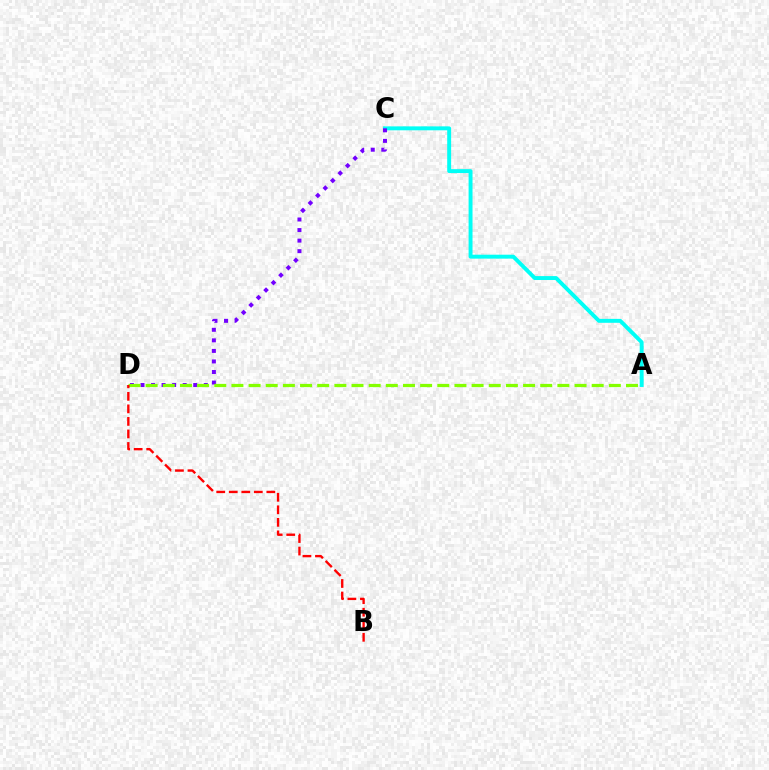{('A', 'C'): [{'color': '#00fff6', 'line_style': 'solid', 'thickness': 2.82}], ('C', 'D'): [{'color': '#7200ff', 'line_style': 'dotted', 'thickness': 2.87}], ('A', 'D'): [{'color': '#84ff00', 'line_style': 'dashed', 'thickness': 2.33}], ('B', 'D'): [{'color': '#ff0000', 'line_style': 'dashed', 'thickness': 1.7}]}